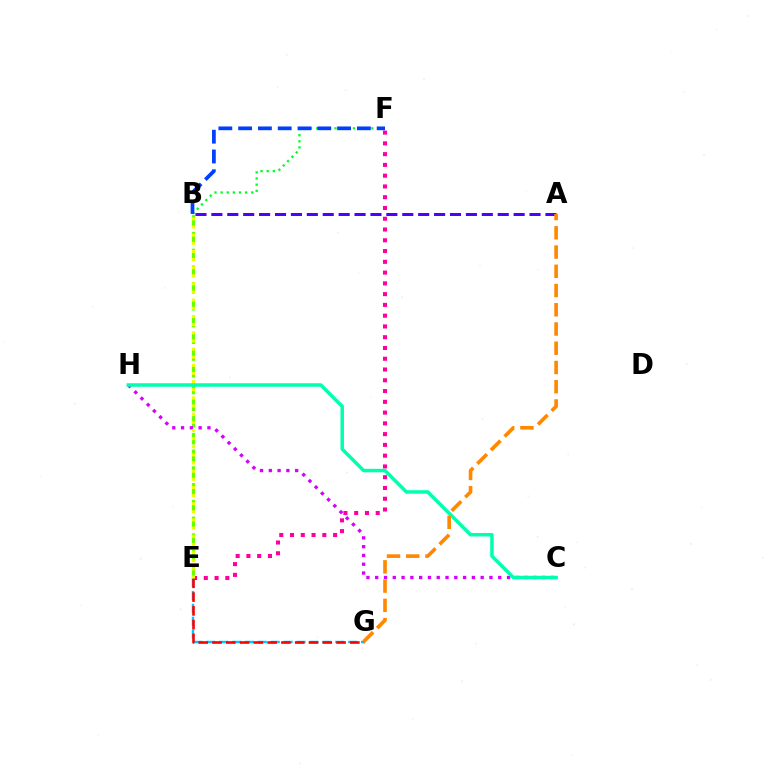{('B', 'E'): [{'color': '#66ff00', 'line_style': 'dashed', 'thickness': 2.27}, {'color': '#eeff00', 'line_style': 'dotted', 'thickness': 2.21}], ('C', 'H'): [{'color': '#d600ff', 'line_style': 'dotted', 'thickness': 2.39}, {'color': '#00ffaf', 'line_style': 'solid', 'thickness': 2.52}], ('E', 'F'): [{'color': '#ff00a0', 'line_style': 'dotted', 'thickness': 2.93}], ('A', 'B'): [{'color': '#4f00ff', 'line_style': 'dashed', 'thickness': 2.16}], ('E', 'G'): [{'color': '#00c7ff', 'line_style': 'dashed', 'thickness': 1.75}, {'color': '#ff0000', 'line_style': 'dashed', 'thickness': 1.87}], ('B', 'F'): [{'color': '#00ff27', 'line_style': 'dotted', 'thickness': 1.67}, {'color': '#003fff', 'line_style': 'dashed', 'thickness': 2.69}], ('A', 'G'): [{'color': '#ff8800', 'line_style': 'dashed', 'thickness': 2.61}]}